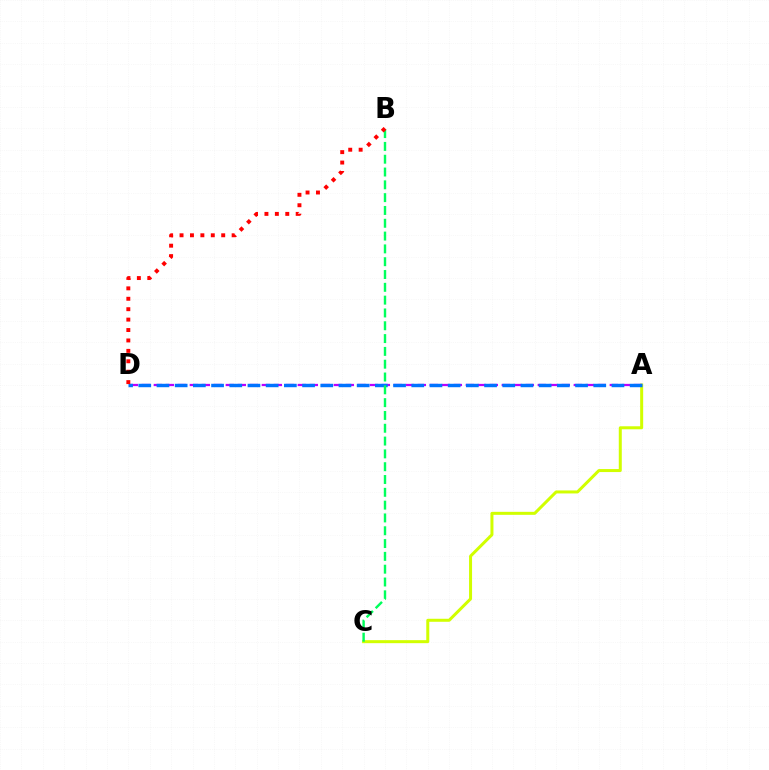{('A', 'C'): [{'color': '#d1ff00', 'line_style': 'solid', 'thickness': 2.17}], ('A', 'D'): [{'color': '#b900ff', 'line_style': 'dashed', 'thickness': 1.63}, {'color': '#0074ff', 'line_style': 'dashed', 'thickness': 2.47}], ('B', 'C'): [{'color': '#00ff5c', 'line_style': 'dashed', 'thickness': 1.74}], ('B', 'D'): [{'color': '#ff0000', 'line_style': 'dotted', 'thickness': 2.83}]}